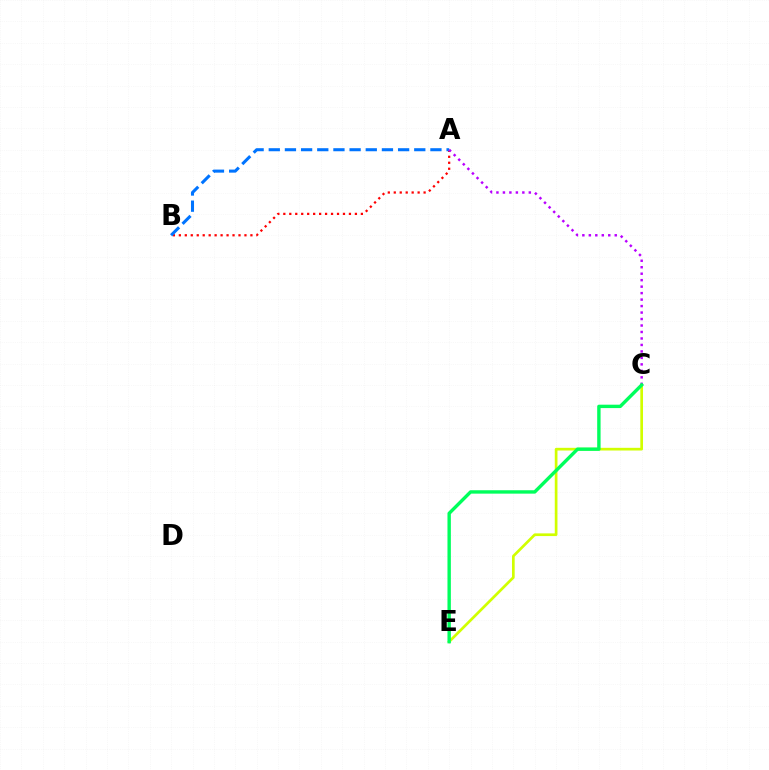{('A', 'B'): [{'color': '#ff0000', 'line_style': 'dotted', 'thickness': 1.62}, {'color': '#0074ff', 'line_style': 'dashed', 'thickness': 2.2}], ('C', 'E'): [{'color': '#d1ff00', 'line_style': 'solid', 'thickness': 1.94}, {'color': '#00ff5c', 'line_style': 'solid', 'thickness': 2.44}], ('A', 'C'): [{'color': '#b900ff', 'line_style': 'dotted', 'thickness': 1.76}]}